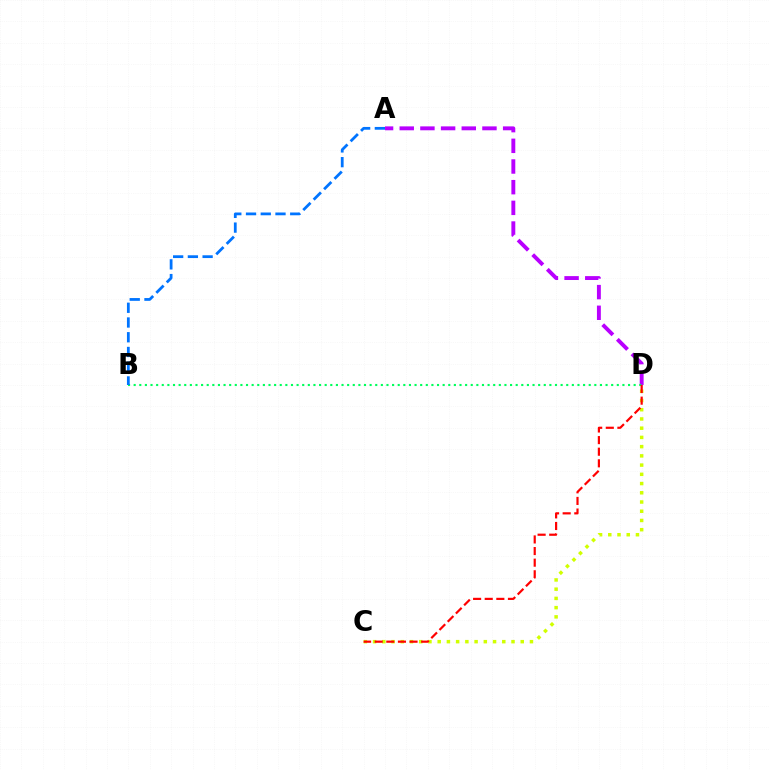{('C', 'D'): [{'color': '#d1ff00', 'line_style': 'dotted', 'thickness': 2.51}, {'color': '#ff0000', 'line_style': 'dashed', 'thickness': 1.58}], ('A', 'D'): [{'color': '#b900ff', 'line_style': 'dashed', 'thickness': 2.81}], ('B', 'D'): [{'color': '#00ff5c', 'line_style': 'dotted', 'thickness': 1.53}], ('A', 'B'): [{'color': '#0074ff', 'line_style': 'dashed', 'thickness': 2.0}]}